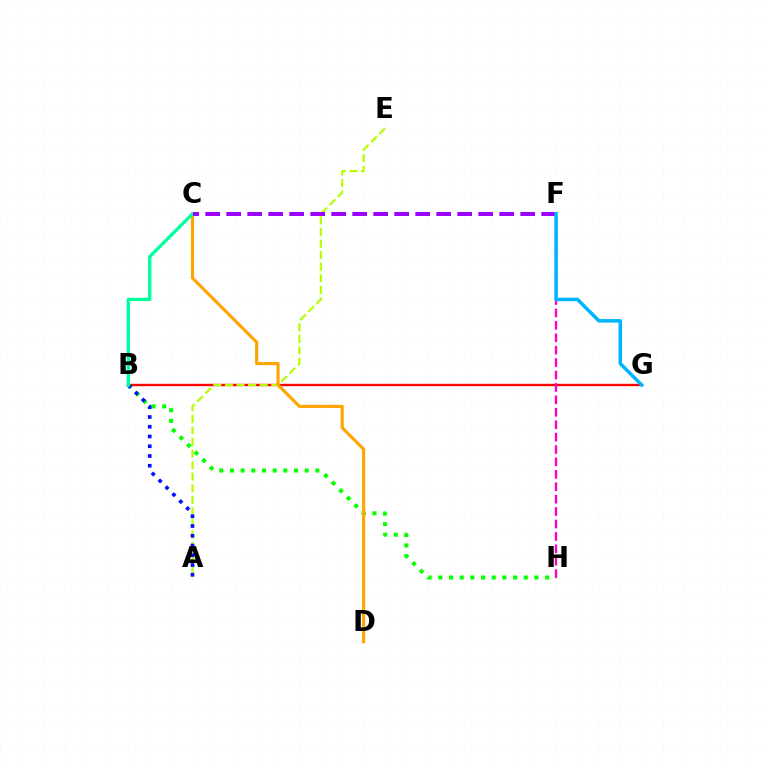{('B', 'G'): [{'color': '#ff0000', 'line_style': 'solid', 'thickness': 1.72}], ('F', 'H'): [{'color': '#ff00bd', 'line_style': 'dashed', 'thickness': 1.69}], ('A', 'E'): [{'color': '#b3ff00', 'line_style': 'dashed', 'thickness': 1.57}], ('B', 'H'): [{'color': '#08ff00', 'line_style': 'dotted', 'thickness': 2.9}], ('A', 'B'): [{'color': '#0010ff', 'line_style': 'dotted', 'thickness': 2.65}], ('C', 'D'): [{'color': '#ffa500', 'line_style': 'solid', 'thickness': 2.25}], ('B', 'C'): [{'color': '#00ff9d', 'line_style': 'solid', 'thickness': 2.4}], ('C', 'F'): [{'color': '#9b00ff', 'line_style': 'dashed', 'thickness': 2.85}], ('F', 'G'): [{'color': '#00b5ff', 'line_style': 'solid', 'thickness': 2.52}]}